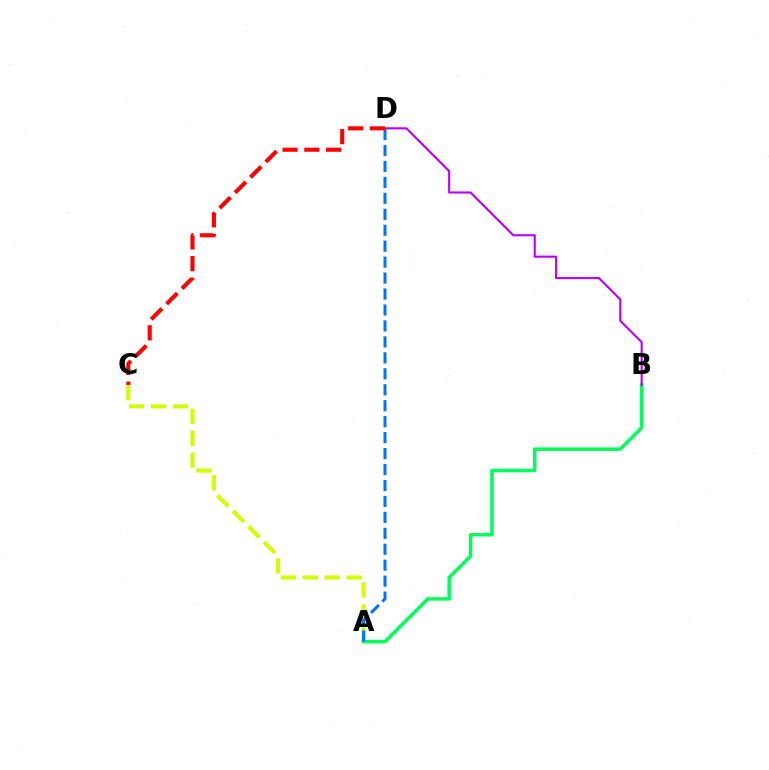{('A', 'C'): [{'color': '#d1ff00', 'line_style': 'dashed', 'thickness': 2.98}], ('A', 'B'): [{'color': '#00ff5c', 'line_style': 'solid', 'thickness': 2.53}], ('B', 'D'): [{'color': '#b900ff', 'line_style': 'solid', 'thickness': 1.52}], ('A', 'D'): [{'color': '#0074ff', 'line_style': 'dashed', 'thickness': 2.17}], ('C', 'D'): [{'color': '#ff0000', 'line_style': 'dashed', 'thickness': 2.95}]}